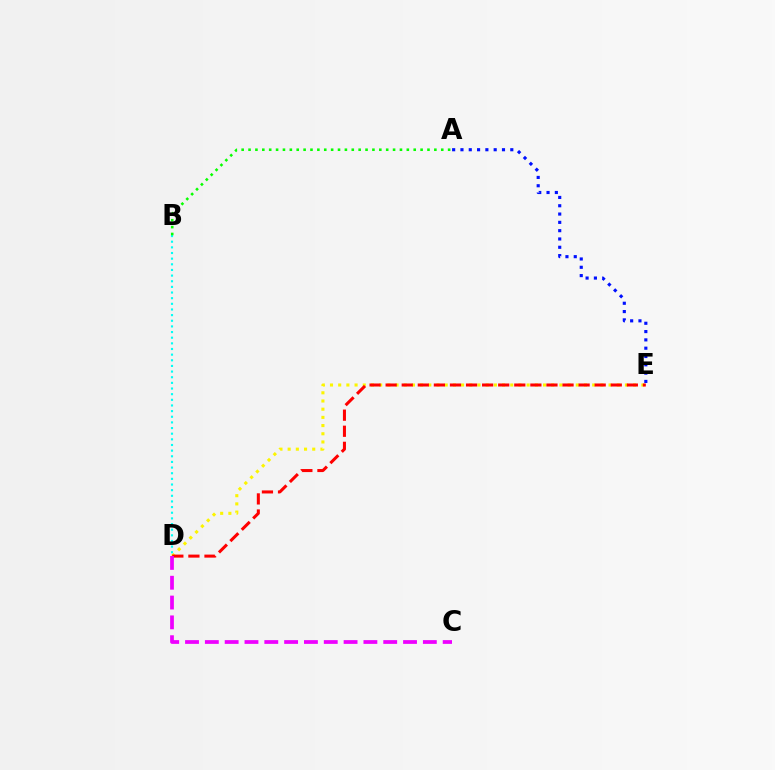{('D', 'E'): [{'color': '#fcf500', 'line_style': 'dotted', 'thickness': 2.23}, {'color': '#ff0000', 'line_style': 'dashed', 'thickness': 2.18}], ('B', 'D'): [{'color': '#00fff6', 'line_style': 'dotted', 'thickness': 1.53}], ('A', 'E'): [{'color': '#0010ff', 'line_style': 'dotted', 'thickness': 2.26}], ('C', 'D'): [{'color': '#ee00ff', 'line_style': 'dashed', 'thickness': 2.69}], ('A', 'B'): [{'color': '#08ff00', 'line_style': 'dotted', 'thickness': 1.87}]}